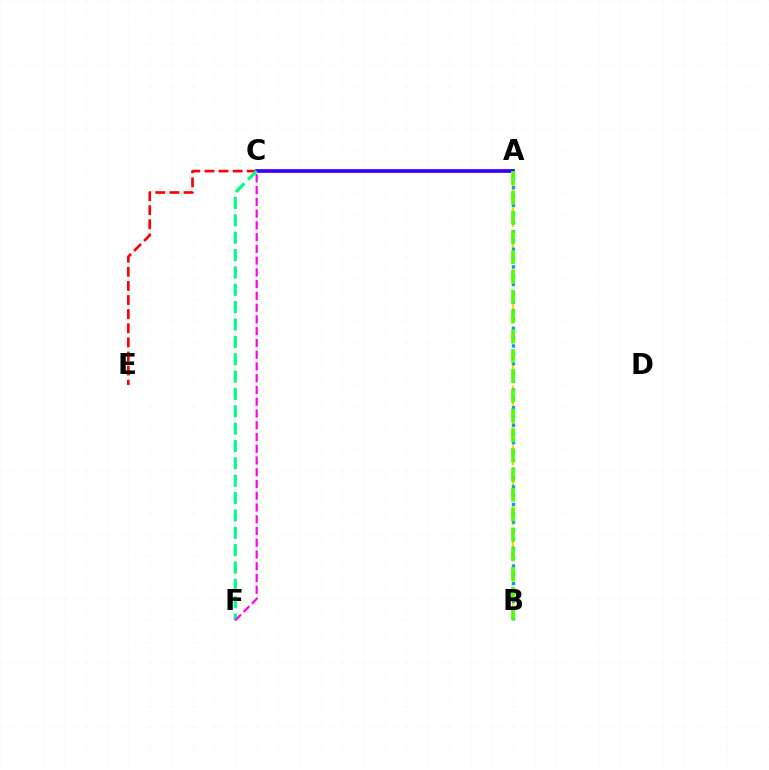{('C', 'E'): [{'color': '#ff0000', 'line_style': 'dashed', 'thickness': 1.92}], ('A', 'C'): [{'color': '#3700ff', 'line_style': 'solid', 'thickness': 2.69}], ('C', 'F'): [{'color': '#00ff86', 'line_style': 'dashed', 'thickness': 2.36}, {'color': '#ff00ed', 'line_style': 'dashed', 'thickness': 1.6}], ('A', 'B'): [{'color': '#ffd500', 'line_style': 'dashed', 'thickness': 1.62}, {'color': '#009eff', 'line_style': 'dotted', 'thickness': 2.39}, {'color': '#4fff00', 'line_style': 'dashed', 'thickness': 2.69}]}